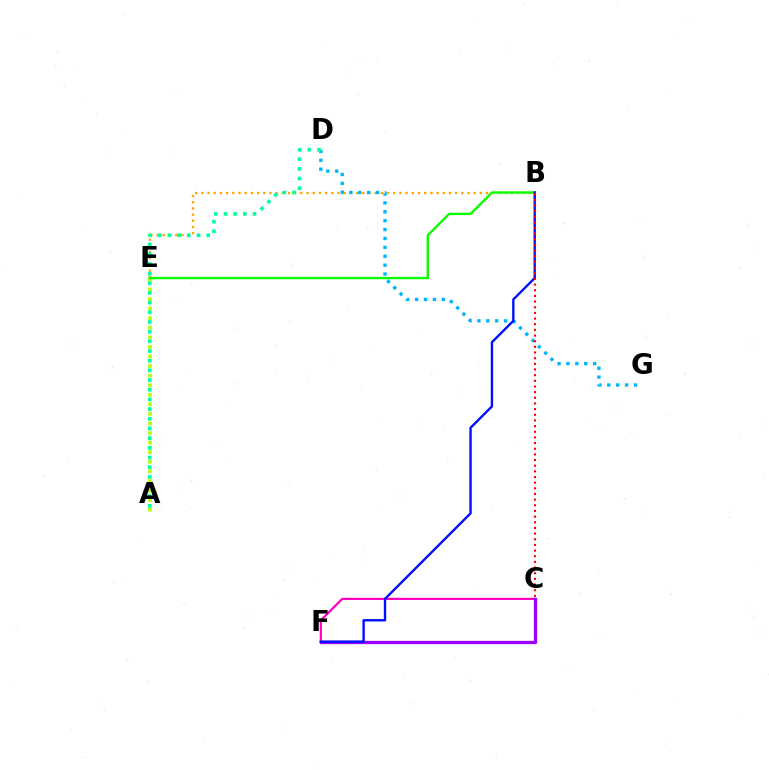{('C', 'F'): [{'color': '#ff00bd', 'line_style': 'solid', 'thickness': 1.58}, {'color': '#9b00ff', 'line_style': 'solid', 'thickness': 2.37}], ('B', 'E'): [{'color': '#ffa500', 'line_style': 'dotted', 'thickness': 1.68}, {'color': '#08ff00', 'line_style': 'solid', 'thickness': 1.71}], ('A', 'E'): [{'color': '#b3ff00', 'line_style': 'dotted', 'thickness': 2.6}], ('D', 'G'): [{'color': '#00b5ff', 'line_style': 'dotted', 'thickness': 2.42}], ('A', 'D'): [{'color': '#00ff9d', 'line_style': 'dotted', 'thickness': 2.63}], ('B', 'F'): [{'color': '#0010ff', 'line_style': 'solid', 'thickness': 1.72}], ('B', 'C'): [{'color': '#ff0000', 'line_style': 'dotted', 'thickness': 1.54}]}